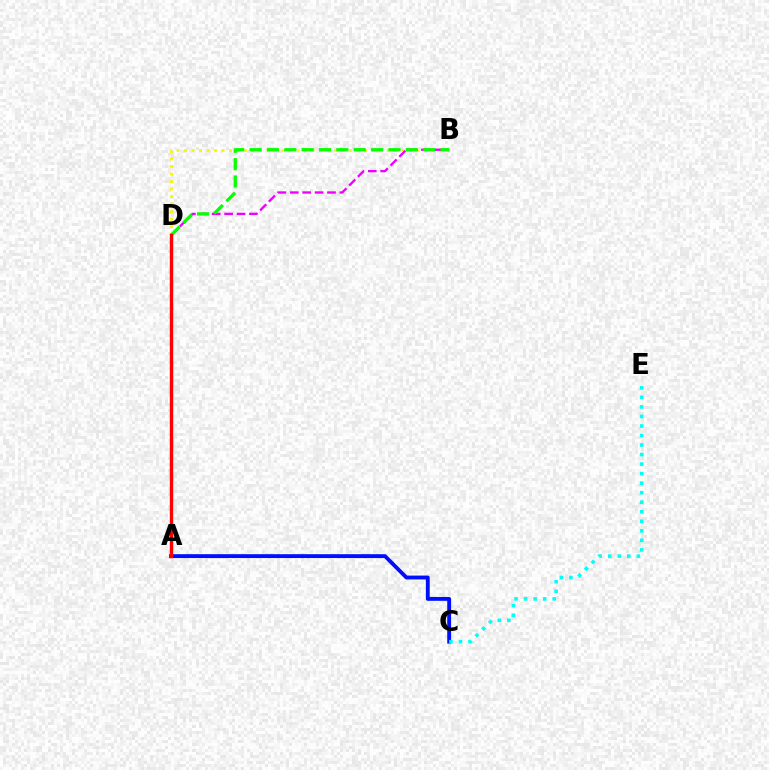{('A', 'C'): [{'color': '#0010ff', 'line_style': 'solid', 'thickness': 2.79}], ('B', 'D'): [{'color': '#fcf500', 'line_style': 'dotted', 'thickness': 2.04}, {'color': '#ee00ff', 'line_style': 'dashed', 'thickness': 1.69}, {'color': '#08ff00', 'line_style': 'dashed', 'thickness': 2.36}], ('C', 'E'): [{'color': '#00fff6', 'line_style': 'dotted', 'thickness': 2.59}], ('A', 'D'): [{'color': '#ff0000', 'line_style': 'solid', 'thickness': 2.45}]}